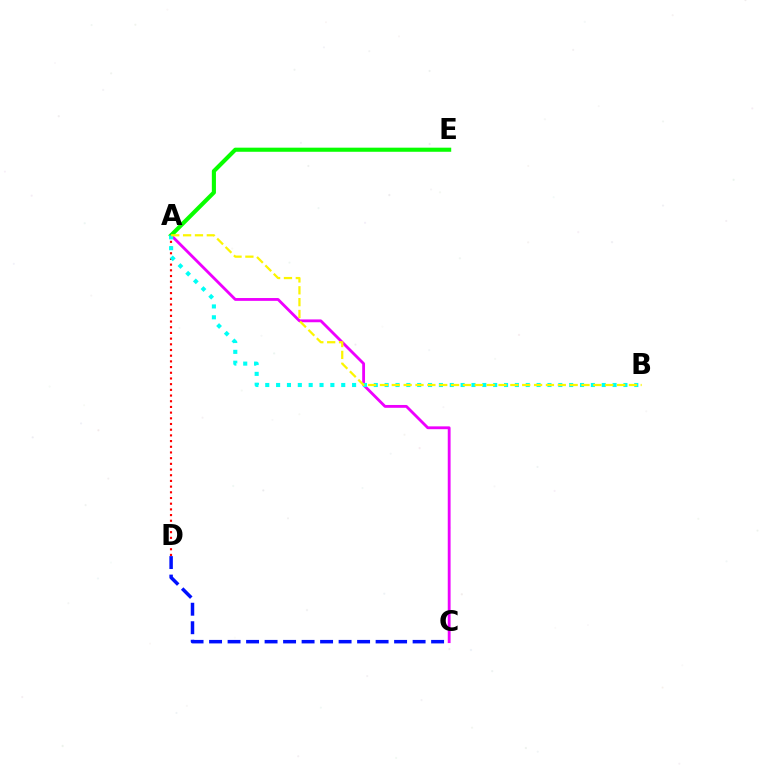{('A', 'C'): [{'color': '#ee00ff', 'line_style': 'solid', 'thickness': 2.04}], ('A', 'E'): [{'color': '#08ff00', 'line_style': 'solid', 'thickness': 2.96}], ('A', 'D'): [{'color': '#ff0000', 'line_style': 'dotted', 'thickness': 1.55}], ('A', 'B'): [{'color': '#00fff6', 'line_style': 'dotted', 'thickness': 2.95}, {'color': '#fcf500', 'line_style': 'dashed', 'thickness': 1.61}], ('C', 'D'): [{'color': '#0010ff', 'line_style': 'dashed', 'thickness': 2.51}]}